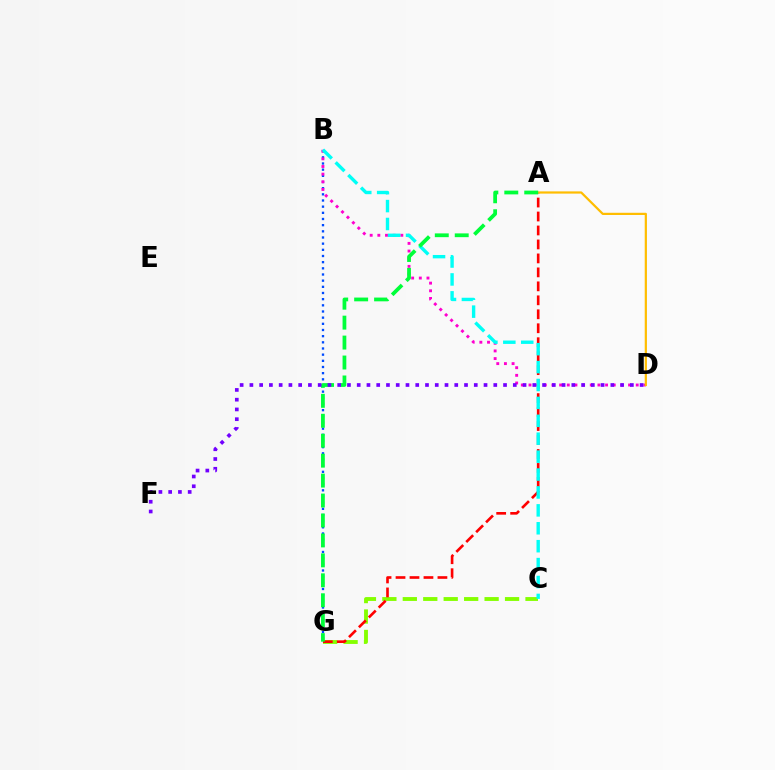{('C', 'G'): [{'color': '#84ff00', 'line_style': 'dashed', 'thickness': 2.78}], ('B', 'G'): [{'color': '#004bff', 'line_style': 'dotted', 'thickness': 1.68}], ('B', 'D'): [{'color': '#ff00cf', 'line_style': 'dotted', 'thickness': 2.08}], ('A', 'G'): [{'color': '#ff0000', 'line_style': 'dashed', 'thickness': 1.9}, {'color': '#00ff39', 'line_style': 'dashed', 'thickness': 2.71}], ('B', 'C'): [{'color': '#00fff6', 'line_style': 'dashed', 'thickness': 2.43}], ('A', 'D'): [{'color': '#ffbd00', 'line_style': 'solid', 'thickness': 1.6}], ('D', 'F'): [{'color': '#7200ff', 'line_style': 'dotted', 'thickness': 2.65}]}